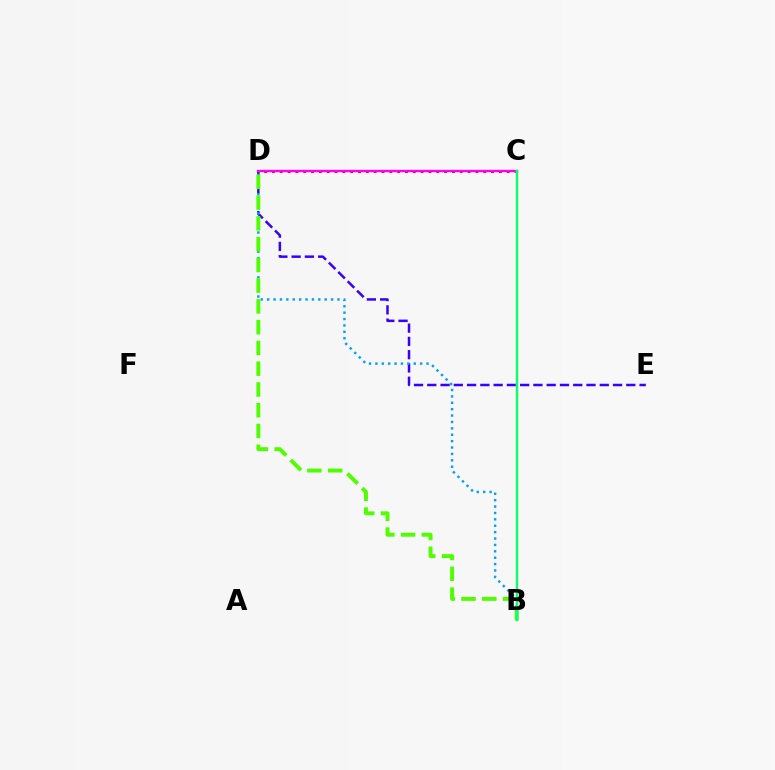{('C', 'D'): [{'color': '#ff0000', 'line_style': 'dotted', 'thickness': 2.13}, {'color': '#ff00ed', 'line_style': 'solid', 'thickness': 1.68}], ('D', 'E'): [{'color': '#3700ff', 'line_style': 'dashed', 'thickness': 1.8}], ('B', 'D'): [{'color': '#009eff', 'line_style': 'dotted', 'thickness': 1.74}, {'color': '#4fff00', 'line_style': 'dashed', 'thickness': 2.82}], ('B', 'C'): [{'color': '#ffd500', 'line_style': 'solid', 'thickness': 1.76}, {'color': '#00ff86', 'line_style': 'solid', 'thickness': 1.64}]}